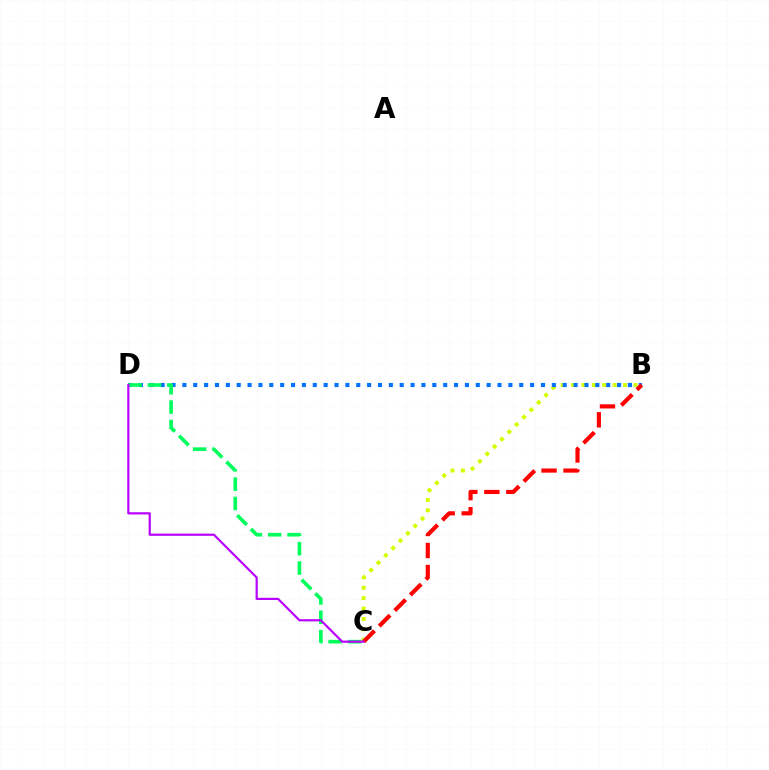{('B', 'C'): [{'color': '#d1ff00', 'line_style': 'dotted', 'thickness': 2.83}, {'color': '#ff0000', 'line_style': 'dashed', 'thickness': 2.99}], ('B', 'D'): [{'color': '#0074ff', 'line_style': 'dotted', 'thickness': 2.95}], ('C', 'D'): [{'color': '#00ff5c', 'line_style': 'dashed', 'thickness': 2.63}, {'color': '#b900ff', 'line_style': 'solid', 'thickness': 1.57}]}